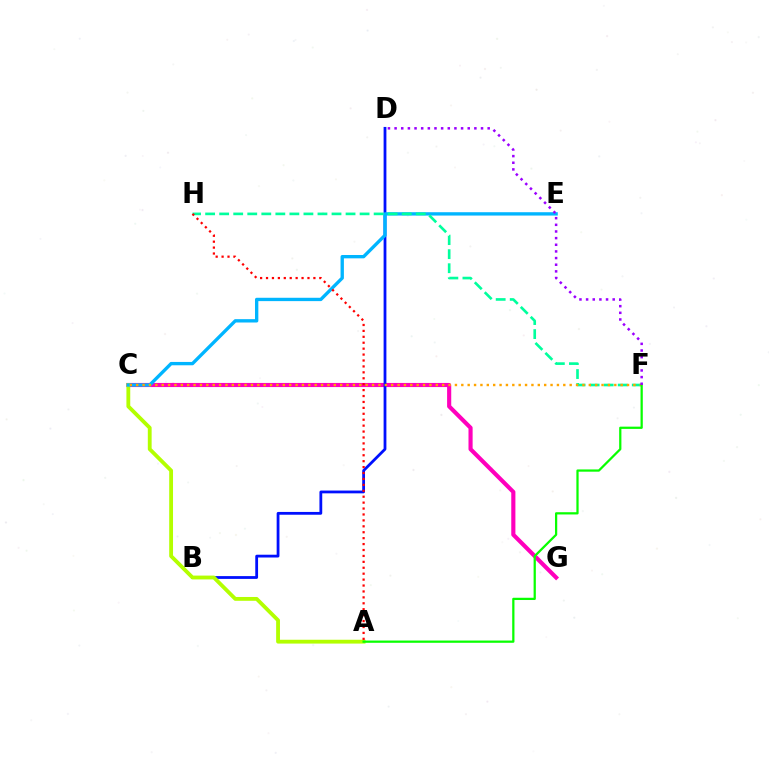{('C', 'G'): [{'color': '#ff00bd', 'line_style': 'solid', 'thickness': 2.97}], ('B', 'D'): [{'color': '#0010ff', 'line_style': 'solid', 'thickness': 2.01}], ('A', 'C'): [{'color': '#b3ff00', 'line_style': 'solid', 'thickness': 2.75}], ('C', 'E'): [{'color': '#00b5ff', 'line_style': 'solid', 'thickness': 2.41}], ('F', 'H'): [{'color': '#00ff9d', 'line_style': 'dashed', 'thickness': 1.91}], ('C', 'F'): [{'color': '#ffa500', 'line_style': 'dotted', 'thickness': 1.73}], ('A', 'F'): [{'color': '#08ff00', 'line_style': 'solid', 'thickness': 1.62}], ('A', 'H'): [{'color': '#ff0000', 'line_style': 'dotted', 'thickness': 1.61}], ('D', 'F'): [{'color': '#9b00ff', 'line_style': 'dotted', 'thickness': 1.81}]}